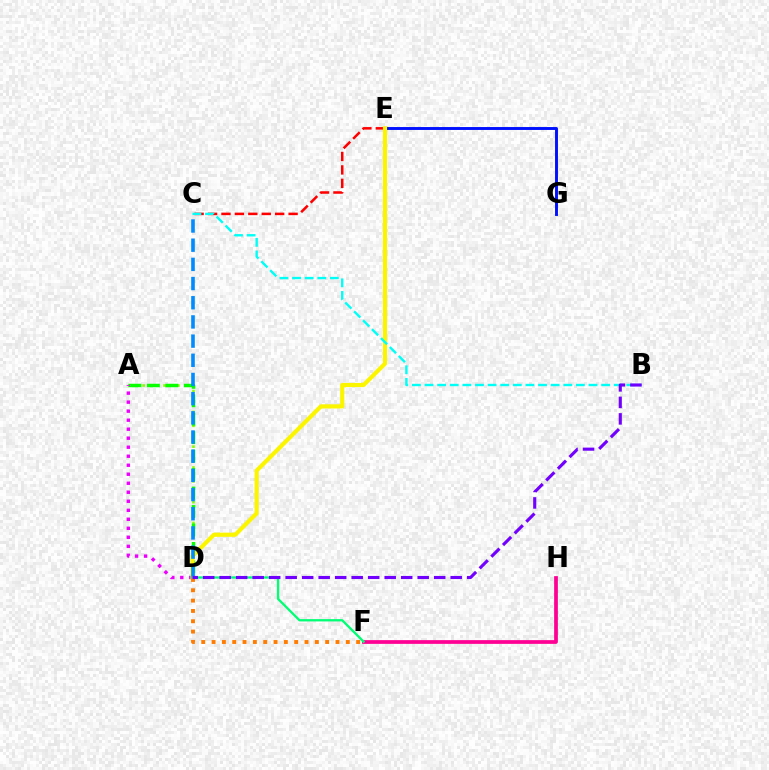{('E', 'G'): [{'color': '#0010ff', 'line_style': 'solid', 'thickness': 2.1}], ('A', 'D'): [{'color': '#84ff00', 'line_style': 'dotted', 'thickness': 1.88}, {'color': '#08ff00', 'line_style': 'dashed', 'thickness': 2.51}, {'color': '#ee00ff', 'line_style': 'dotted', 'thickness': 2.45}], ('F', 'H'): [{'color': '#ff0094', 'line_style': 'solid', 'thickness': 2.69}], ('C', 'E'): [{'color': '#ff0000', 'line_style': 'dashed', 'thickness': 1.82}], ('D', 'E'): [{'color': '#fcf500', 'line_style': 'solid', 'thickness': 3.0}], ('C', 'D'): [{'color': '#008cff', 'line_style': 'dashed', 'thickness': 2.61}], ('D', 'F'): [{'color': '#ff7c00', 'line_style': 'dotted', 'thickness': 2.81}, {'color': '#00ff74', 'line_style': 'solid', 'thickness': 1.66}], ('B', 'C'): [{'color': '#00fff6', 'line_style': 'dashed', 'thickness': 1.71}], ('B', 'D'): [{'color': '#7200ff', 'line_style': 'dashed', 'thickness': 2.24}]}